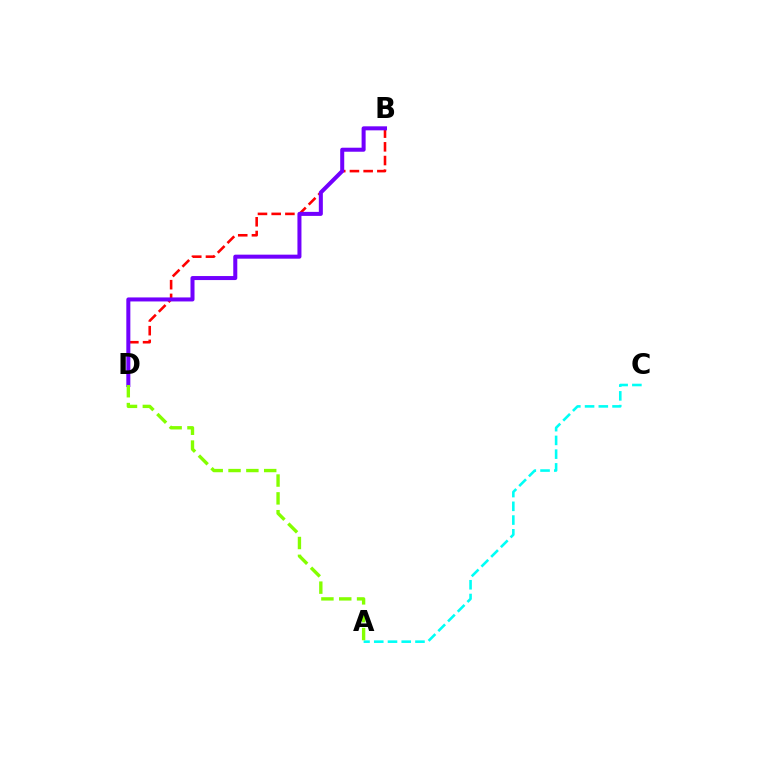{('B', 'D'): [{'color': '#ff0000', 'line_style': 'dashed', 'thickness': 1.86}, {'color': '#7200ff', 'line_style': 'solid', 'thickness': 2.89}], ('A', 'C'): [{'color': '#00fff6', 'line_style': 'dashed', 'thickness': 1.87}], ('A', 'D'): [{'color': '#84ff00', 'line_style': 'dashed', 'thickness': 2.42}]}